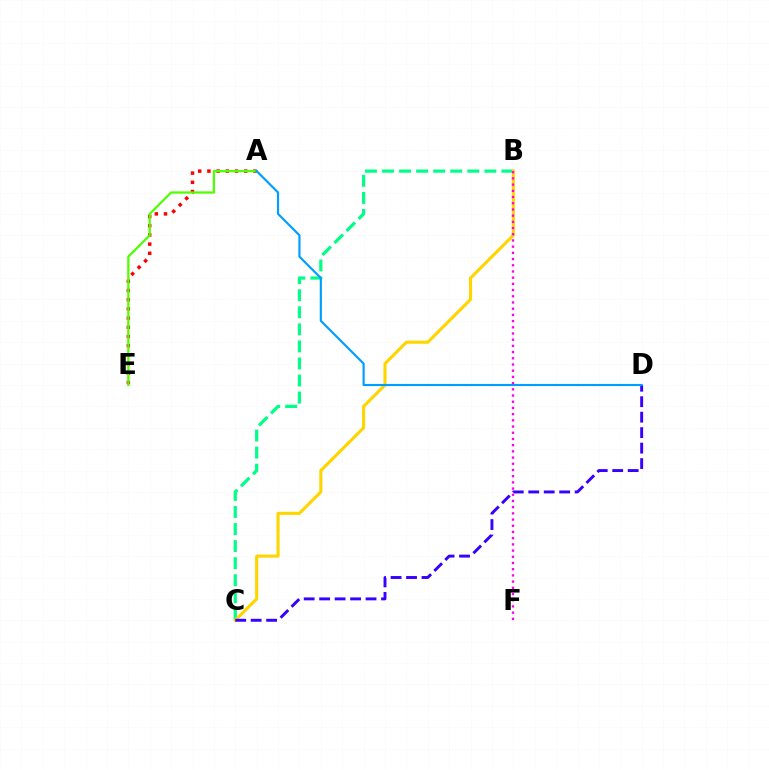{('B', 'C'): [{'color': '#00ff86', 'line_style': 'dashed', 'thickness': 2.32}, {'color': '#ffd500', 'line_style': 'solid', 'thickness': 2.23}], ('C', 'D'): [{'color': '#3700ff', 'line_style': 'dashed', 'thickness': 2.1}], ('A', 'E'): [{'color': '#ff0000', 'line_style': 'dotted', 'thickness': 2.5}, {'color': '#4fff00', 'line_style': 'solid', 'thickness': 1.62}], ('A', 'D'): [{'color': '#009eff', 'line_style': 'solid', 'thickness': 1.55}], ('B', 'F'): [{'color': '#ff00ed', 'line_style': 'dotted', 'thickness': 1.69}]}